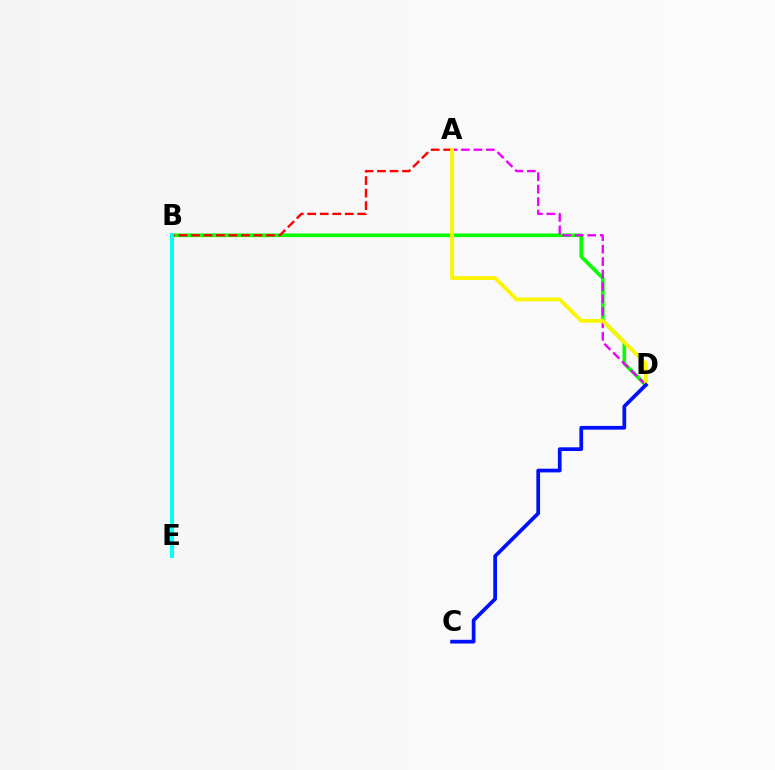{('B', 'D'): [{'color': '#08ff00', 'line_style': 'solid', 'thickness': 2.62}], ('A', 'B'): [{'color': '#ff0000', 'line_style': 'dashed', 'thickness': 1.7}], ('A', 'D'): [{'color': '#ee00ff', 'line_style': 'dashed', 'thickness': 1.69}, {'color': '#fcf500', 'line_style': 'solid', 'thickness': 2.72}], ('B', 'E'): [{'color': '#00fff6', 'line_style': 'solid', 'thickness': 2.83}], ('C', 'D'): [{'color': '#0010ff', 'line_style': 'solid', 'thickness': 2.68}]}